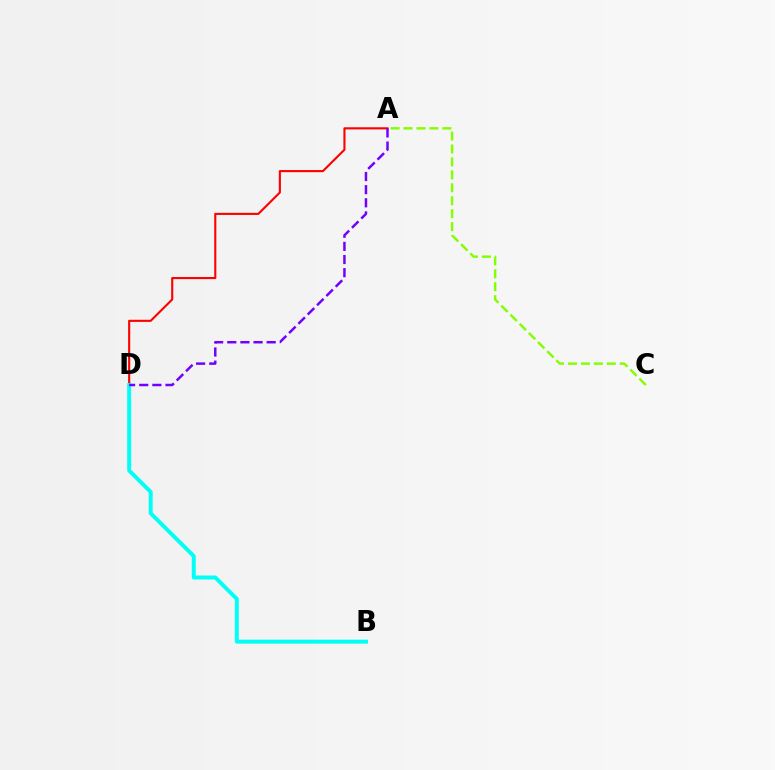{('A', 'C'): [{'color': '#84ff00', 'line_style': 'dashed', 'thickness': 1.76}], ('A', 'D'): [{'color': '#ff0000', 'line_style': 'solid', 'thickness': 1.52}, {'color': '#7200ff', 'line_style': 'dashed', 'thickness': 1.78}], ('B', 'D'): [{'color': '#00fff6', 'line_style': 'solid', 'thickness': 2.85}]}